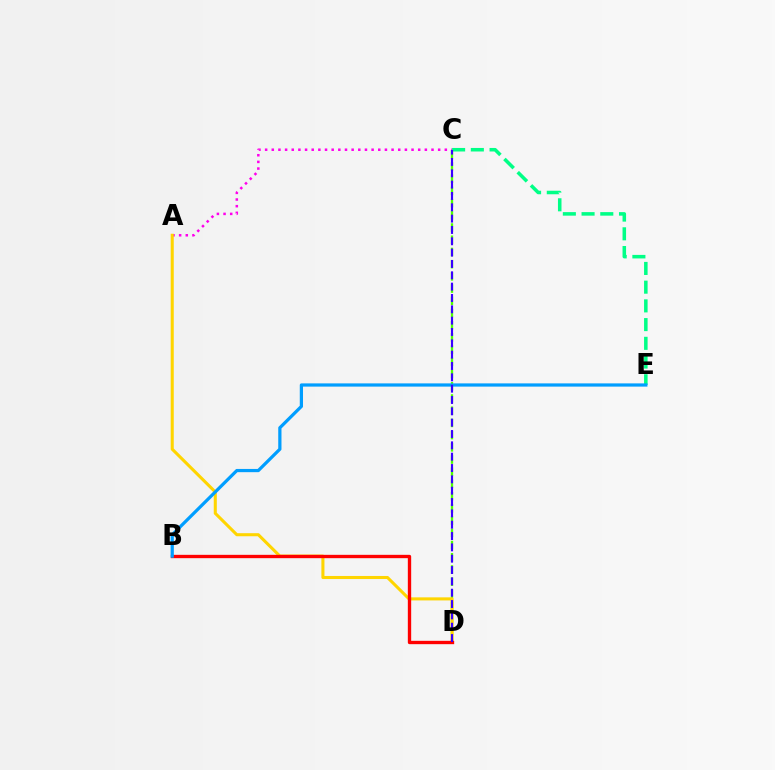{('A', 'C'): [{'color': '#ff00ed', 'line_style': 'dotted', 'thickness': 1.81}], ('C', 'E'): [{'color': '#00ff86', 'line_style': 'dashed', 'thickness': 2.54}], ('C', 'D'): [{'color': '#4fff00', 'line_style': 'dashed', 'thickness': 1.66}, {'color': '#3700ff', 'line_style': 'dashed', 'thickness': 1.54}], ('A', 'D'): [{'color': '#ffd500', 'line_style': 'solid', 'thickness': 2.2}], ('B', 'D'): [{'color': '#ff0000', 'line_style': 'solid', 'thickness': 2.41}], ('B', 'E'): [{'color': '#009eff', 'line_style': 'solid', 'thickness': 2.32}]}